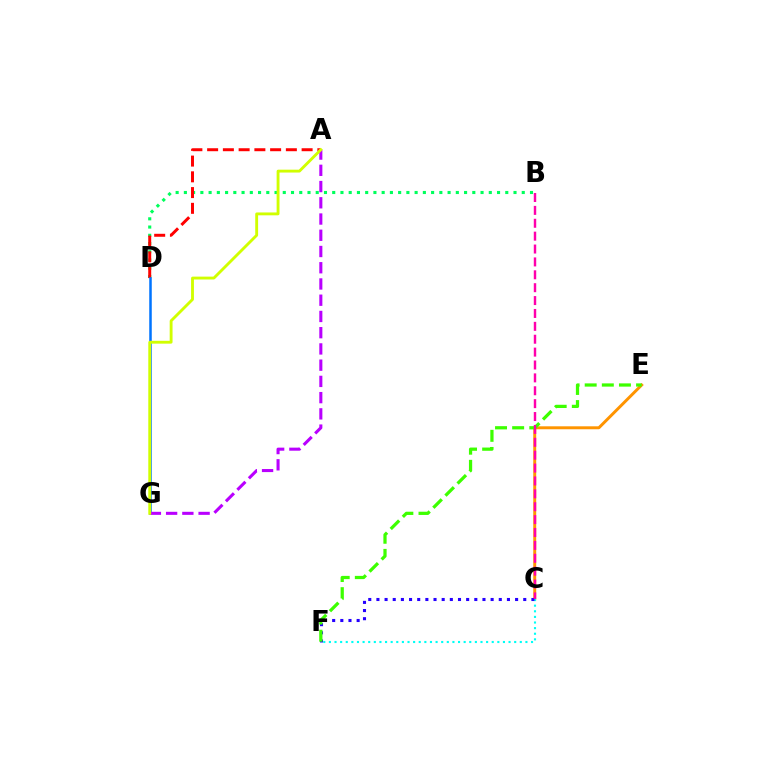{('B', 'D'): [{'color': '#00ff5c', 'line_style': 'dotted', 'thickness': 2.24}], ('C', 'E'): [{'color': '#ff9400', 'line_style': 'solid', 'thickness': 2.13}], ('A', 'D'): [{'color': '#ff0000', 'line_style': 'dashed', 'thickness': 2.14}], ('C', 'F'): [{'color': '#00fff6', 'line_style': 'dotted', 'thickness': 1.53}, {'color': '#2500ff', 'line_style': 'dotted', 'thickness': 2.22}], ('D', 'G'): [{'color': '#0074ff', 'line_style': 'solid', 'thickness': 1.81}], ('A', 'G'): [{'color': '#b900ff', 'line_style': 'dashed', 'thickness': 2.21}, {'color': '#d1ff00', 'line_style': 'solid', 'thickness': 2.06}], ('E', 'F'): [{'color': '#3dff00', 'line_style': 'dashed', 'thickness': 2.33}], ('B', 'C'): [{'color': '#ff00ac', 'line_style': 'dashed', 'thickness': 1.75}]}